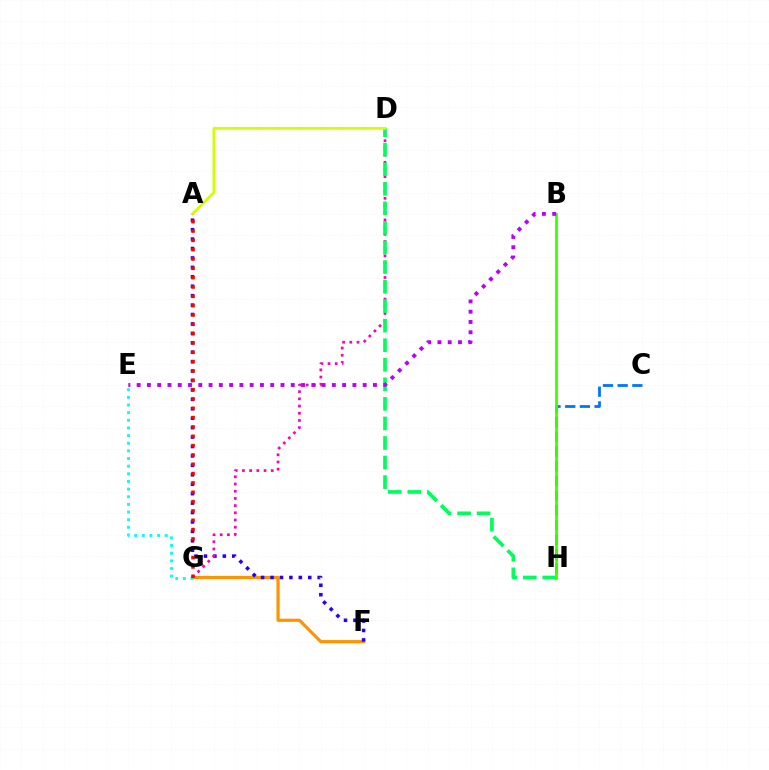{('C', 'H'): [{'color': '#0074ff', 'line_style': 'dashed', 'thickness': 2.0}], ('F', 'G'): [{'color': '#ff9400', 'line_style': 'solid', 'thickness': 2.29}], ('A', 'F'): [{'color': '#2500ff', 'line_style': 'dotted', 'thickness': 2.56}], ('D', 'G'): [{'color': '#ff00ac', 'line_style': 'dotted', 'thickness': 1.96}], ('E', 'G'): [{'color': '#00fff6', 'line_style': 'dotted', 'thickness': 2.08}], ('D', 'H'): [{'color': '#00ff5c', 'line_style': 'dashed', 'thickness': 2.66}], ('B', 'H'): [{'color': '#3dff00', 'line_style': 'solid', 'thickness': 1.99}], ('A', 'D'): [{'color': '#d1ff00', 'line_style': 'solid', 'thickness': 2.0}], ('A', 'G'): [{'color': '#ff0000', 'line_style': 'dotted', 'thickness': 2.53}], ('B', 'E'): [{'color': '#b900ff', 'line_style': 'dotted', 'thickness': 2.79}]}